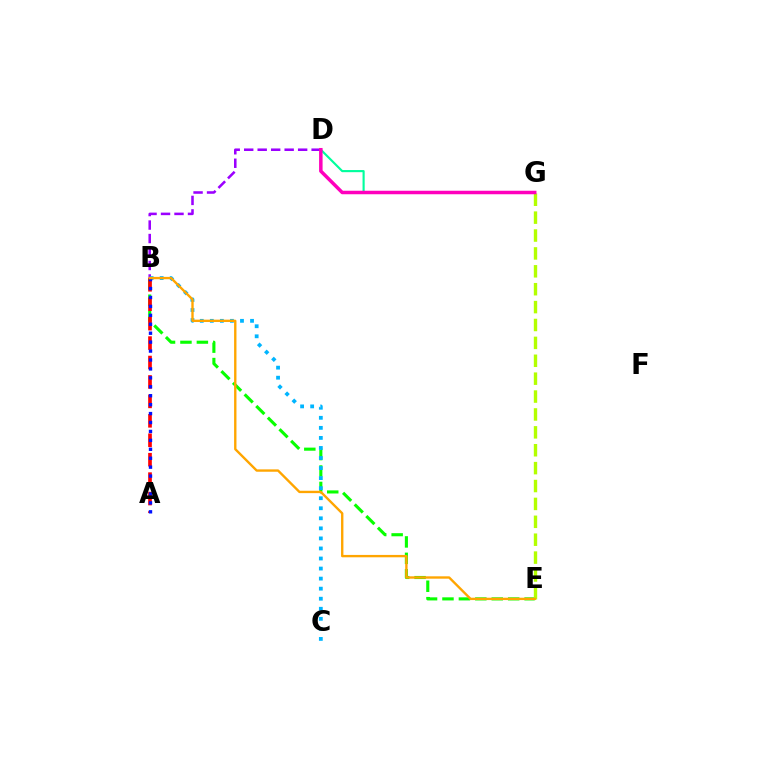{('B', 'E'): [{'color': '#08ff00', 'line_style': 'dashed', 'thickness': 2.23}, {'color': '#ffa500', 'line_style': 'solid', 'thickness': 1.71}], ('B', 'D'): [{'color': '#9b00ff', 'line_style': 'dashed', 'thickness': 1.83}], ('B', 'C'): [{'color': '#00b5ff', 'line_style': 'dotted', 'thickness': 2.73}], ('A', 'B'): [{'color': '#ff0000', 'line_style': 'dashed', 'thickness': 2.64}, {'color': '#0010ff', 'line_style': 'dotted', 'thickness': 2.43}], ('E', 'G'): [{'color': '#b3ff00', 'line_style': 'dashed', 'thickness': 2.43}], ('D', 'G'): [{'color': '#00ff9d', 'line_style': 'solid', 'thickness': 1.54}, {'color': '#ff00bd', 'line_style': 'solid', 'thickness': 2.52}]}